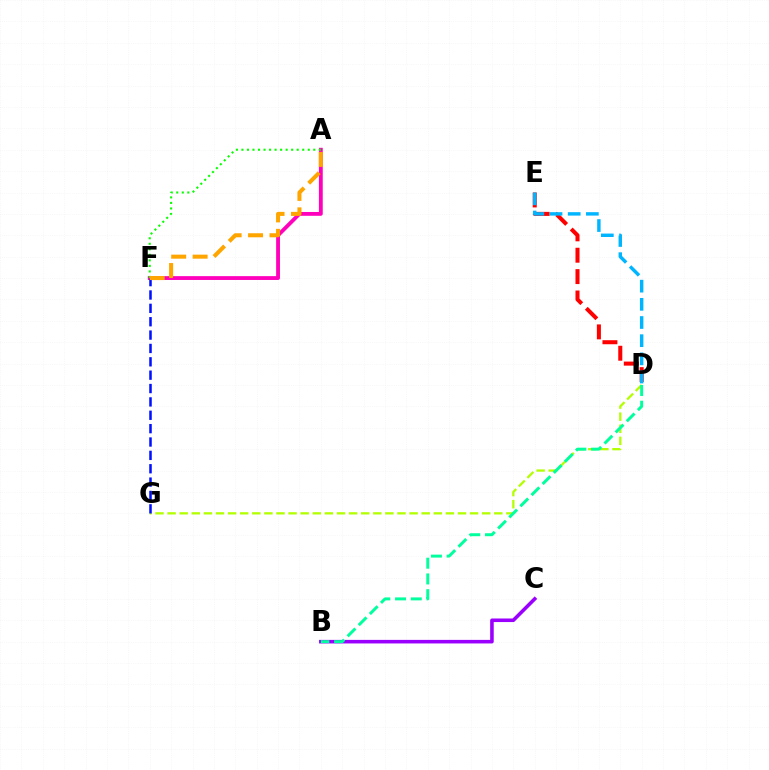{('D', 'G'): [{'color': '#b3ff00', 'line_style': 'dashed', 'thickness': 1.64}], ('D', 'E'): [{'color': '#ff0000', 'line_style': 'dashed', 'thickness': 2.9}, {'color': '#00b5ff', 'line_style': 'dashed', 'thickness': 2.47}], ('A', 'F'): [{'color': '#ff00bd', 'line_style': 'solid', 'thickness': 2.76}, {'color': '#08ff00', 'line_style': 'dotted', 'thickness': 1.5}, {'color': '#ffa500', 'line_style': 'dashed', 'thickness': 2.91}], ('B', 'C'): [{'color': '#9b00ff', 'line_style': 'solid', 'thickness': 2.57}], ('F', 'G'): [{'color': '#0010ff', 'line_style': 'dashed', 'thickness': 1.82}], ('B', 'D'): [{'color': '#00ff9d', 'line_style': 'dashed', 'thickness': 2.14}]}